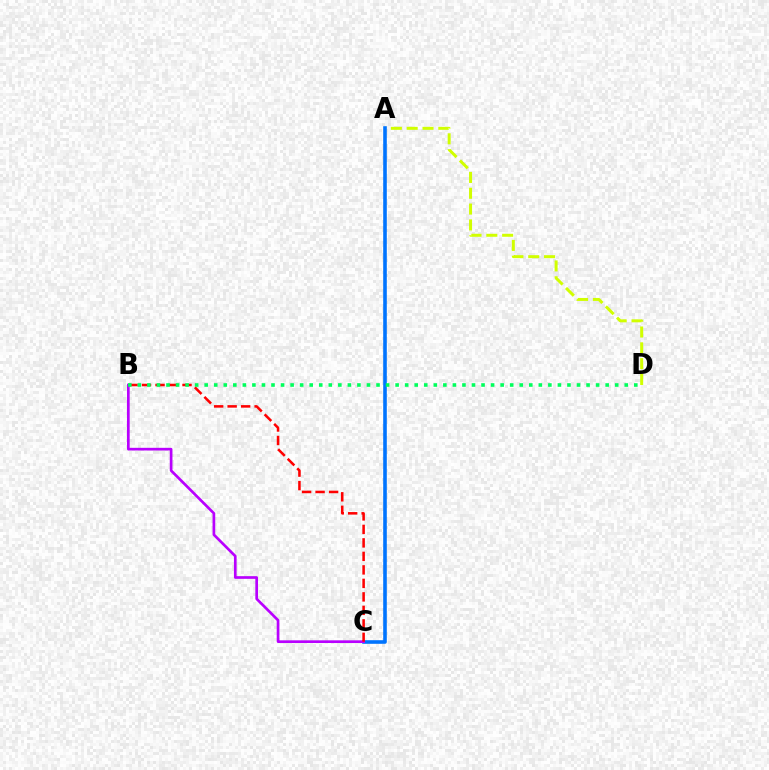{('A', 'D'): [{'color': '#d1ff00', 'line_style': 'dashed', 'thickness': 2.15}], ('A', 'C'): [{'color': '#0074ff', 'line_style': 'solid', 'thickness': 2.59}], ('B', 'C'): [{'color': '#b900ff', 'line_style': 'solid', 'thickness': 1.93}, {'color': '#ff0000', 'line_style': 'dashed', 'thickness': 1.83}], ('B', 'D'): [{'color': '#00ff5c', 'line_style': 'dotted', 'thickness': 2.59}]}